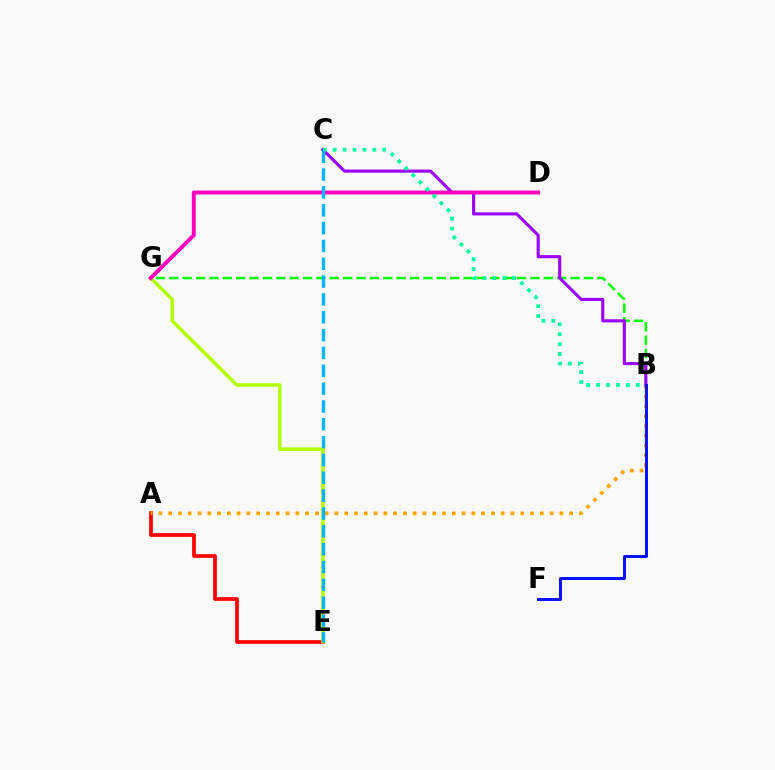{('B', 'G'): [{'color': '#08ff00', 'line_style': 'dashed', 'thickness': 1.82}], ('A', 'E'): [{'color': '#ff0000', 'line_style': 'solid', 'thickness': 2.67}], ('A', 'B'): [{'color': '#ffa500', 'line_style': 'dotted', 'thickness': 2.66}], ('B', 'C'): [{'color': '#9b00ff', 'line_style': 'solid', 'thickness': 2.24}, {'color': '#00ff9d', 'line_style': 'dotted', 'thickness': 2.69}], ('E', 'G'): [{'color': '#b3ff00', 'line_style': 'solid', 'thickness': 2.51}], ('D', 'G'): [{'color': '#ff00bd', 'line_style': 'solid', 'thickness': 2.82}], ('C', 'E'): [{'color': '#00b5ff', 'line_style': 'dashed', 'thickness': 2.42}], ('B', 'F'): [{'color': '#0010ff', 'line_style': 'solid', 'thickness': 2.12}]}